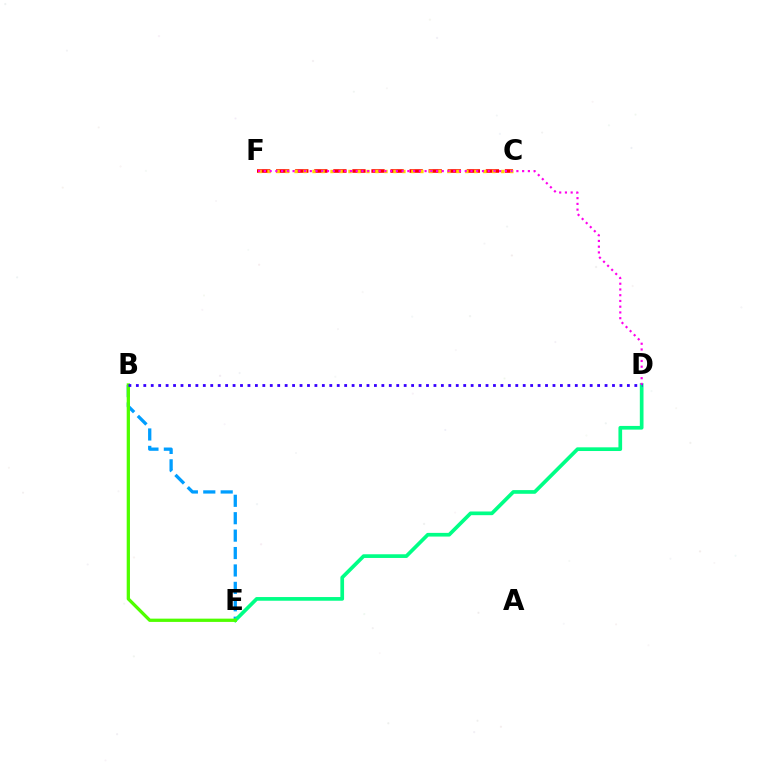{('C', 'F'): [{'color': '#ff0000', 'line_style': 'dashed', 'thickness': 2.59}, {'color': '#ffd500', 'line_style': 'dotted', 'thickness': 2.44}], ('B', 'E'): [{'color': '#009eff', 'line_style': 'dashed', 'thickness': 2.37}, {'color': '#4fff00', 'line_style': 'solid', 'thickness': 2.36}], ('D', 'E'): [{'color': '#00ff86', 'line_style': 'solid', 'thickness': 2.66}], ('D', 'F'): [{'color': '#ff00ed', 'line_style': 'dotted', 'thickness': 1.56}], ('B', 'D'): [{'color': '#3700ff', 'line_style': 'dotted', 'thickness': 2.02}]}